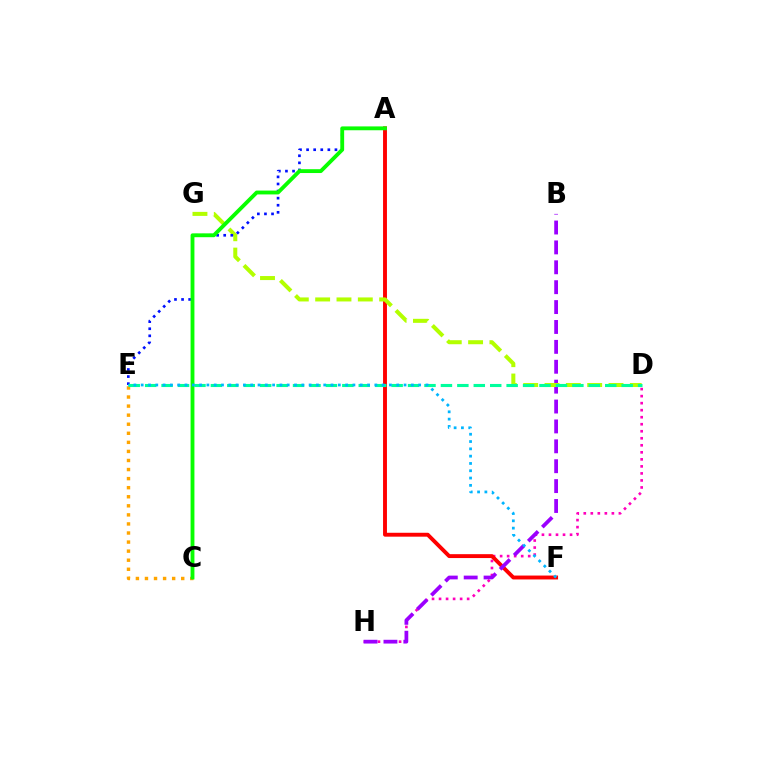{('D', 'H'): [{'color': '#ff00bd', 'line_style': 'dotted', 'thickness': 1.91}], ('A', 'F'): [{'color': '#ff0000', 'line_style': 'solid', 'thickness': 2.81}], ('B', 'H'): [{'color': '#9b00ff', 'line_style': 'dashed', 'thickness': 2.7}], ('D', 'G'): [{'color': '#b3ff00', 'line_style': 'dashed', 'thickness': 2.9}], ('C', 'E'): [{'color': '#ffa500', 'line_style': 'dotted', 'thickness': 2.46}], ('A', 'E'): [{'color': '#0010ff', 'line_style': 'dotted', 'thickness': 1.93}], ('A', 'C'): [{'color': '#08ff00', 'line_style': 'solid', 'thickness': 2.77}], ('D', 'E'): [{'color': '#00ff9d', 'line_style': 'dashed', 'thickness': 2.23}], ('E', 'F'): [{'color': '#00b5ff', 'line_style': 'dotted', 'thickness': 1.98}]}